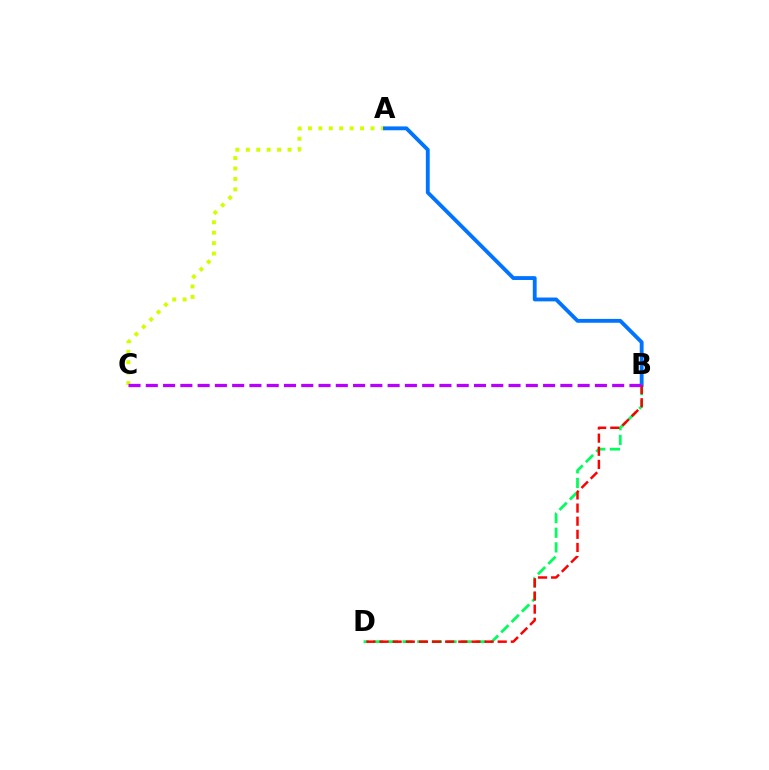{('A', 'C'): [{'color': '#d1ff00', 'line_style': 'dotted', 'thickness': 2.84}], ('A', 'B'): [{'color': '#0074ff', 'line_style': 'solid', 'thickness': 2.77}], ('B', 'D'): [{'color': '#00ff5c', 'line_style': 'dashed', 'thickness': 1.99}, {'color': '#ff0000', 'line_style': 'dashed', 'thickness': 1.78}], ('B', 'C'): [{'color': '#b900ff', 'line_style': 'dashed', 'thickness': 2.35}]}